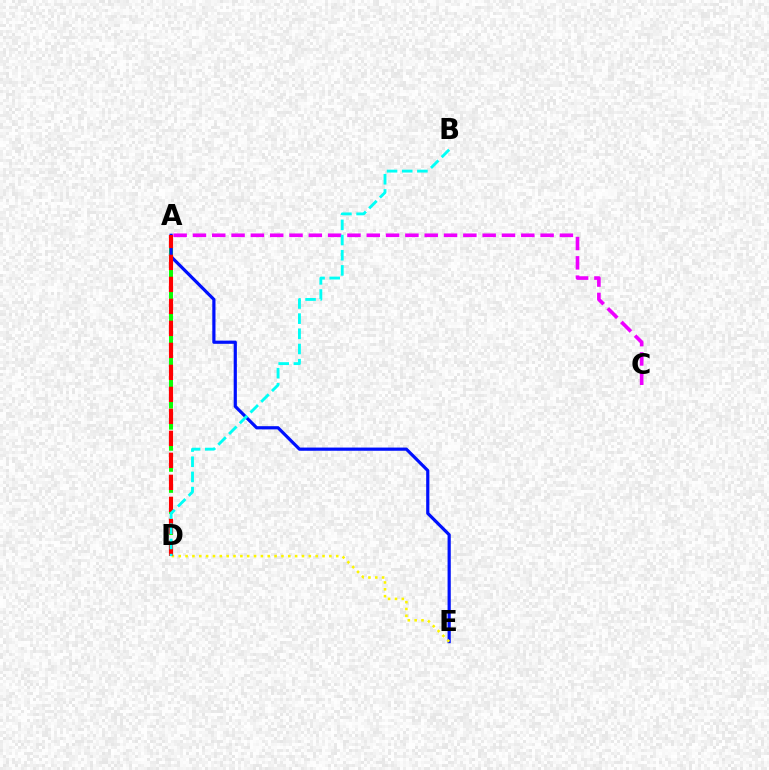{('A', 'D'): [{'color': '#08ff00', 'line_style': 'dashed', 'thickness': 2.86}, {'color': '#ff0000', 'line_style': 'dashed', 'thickness': 2.99}], ('A', 'E'): [{'color': '#0010ff', 'line_style': 'solid', 'thickness': 2.3}], ('D', 'E'): [{'color': '#fcf500', 'line_style': 'dotted', 'thickness': 1.86}], ('A', 'C'): [{'color': '#ee00ff', 'line_style': 'dashed', 'thickness': 2.62}], ('B', 'D'): [{'color': '#00fff6', 'line_style': 'dashed', 'thickness': 2.06}]}